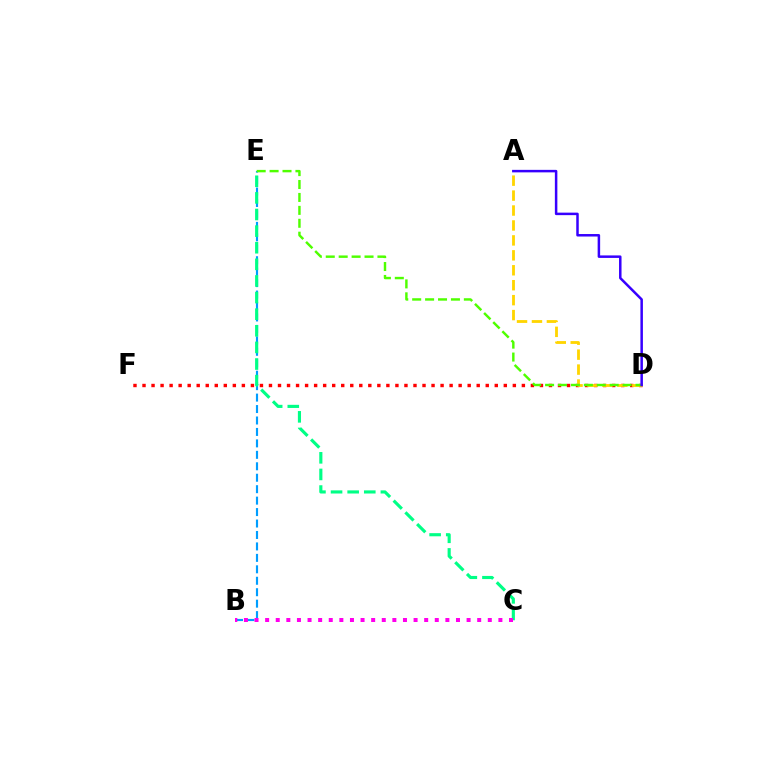{('B', 'E'): [{'color': '#009eff', 'line_style': 'dashed', 'thickness': 1.56}], ('C', 'E'): [{'color': '#00ff86', 'line_style': 'dashed', 'thickness': 2.26}], ('D', 'F'): [{'color': '#ff0000', 'line_style': 'dotted', 'thickness': 2.45}], ('A', 'D'): [{'color': '#ffd500', 'line_style': 'dashed', 'thickness': 2.03}, {'color': '#3700ff', 'line_style': 'solid', 'thickness': 1.8}], ('B', 'C'): [{'color': '#ff00ed', 'line_style': 'dotted', 'thickness': 2.88}], ('D', 'E'): [{'color': '#4fff00', 'line_style': 'dashed', 'thickness': 1.76}]}